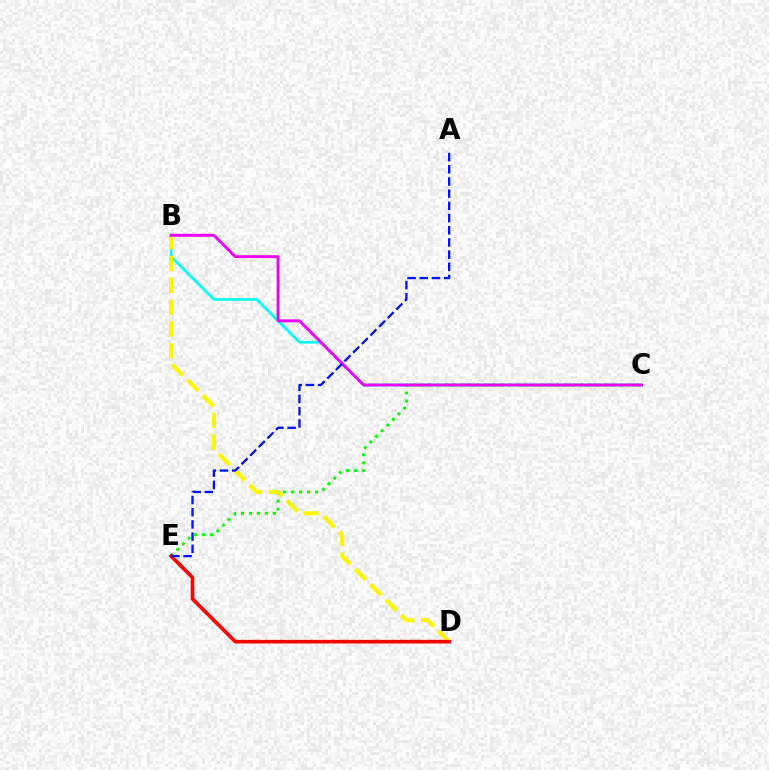{('B', 'C'): [{'color': '#00fff6', 'line_style': 'solid', 'thickness': 1.94}, {'color': '#ee00ff', 'line_style': 'solid', 'thickness': 2.1}], ('C', 'E'): [{'color': '#08ff00', 'line_style': 'dotted', 'thickness': 2.16}], ('B', 'D'): [{'color': '#fcf500', 'line_style': 'dashed', 'thickness': 2.96}], ('D', 'E'): [{'color': '#ff0000', 'line_style': 'solid', 'thickness': 2.63}], ('A', 'E'): [{'color': '#0010ff', 'line_style': 'dashed', 'thickness': 1.66}]}